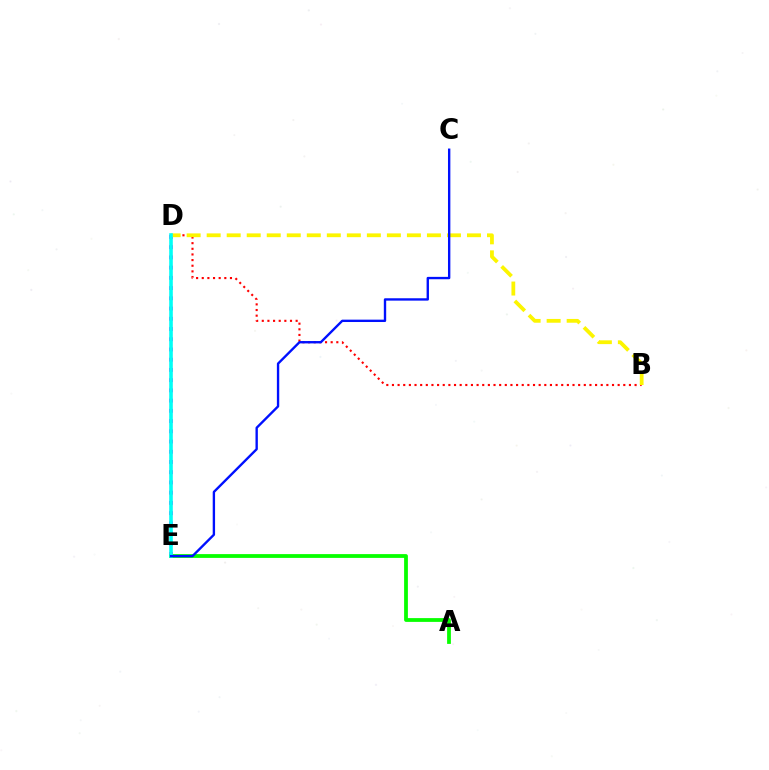{('D', 'E'): [{'color': '#ee00ff', 'line_style': 'dotted', 'thickness': 2.78}, {'color': '#00fff6', 'line_style': 'solid', 'thickness': 2.59}], ('B', 'D'): [{'color': '#ff0000', 'line_style': 'dotted', 'thickness': 1.53}, {'color': '#fcf500', 'line_style': 'dashed', 'thickness': 2.72}], ('A', 'E'): [{'color': '#08ff00', 'line_style': 'solid', 'thickness': 2.72}], ('C', 'E'): [{'color': '#0010ff', 'line_style': 'solid', 'thickness': 1.7}]}